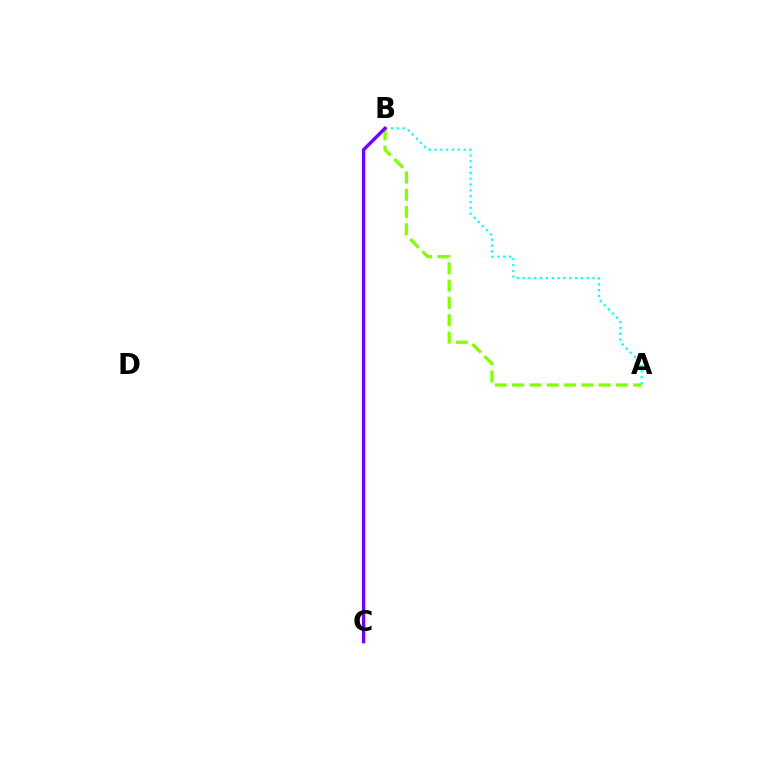{('A', 'B'): [{'color': '#00fff6', 'line_style': 'dotted', 'thickness': 1.58}, {'color': '#84ff00', 'line_style': 'dashed', 'thickness': 2.35}], ('B', 'C'): [{'color': '#ff0000', 'line_style': 'dotted', 'thickness': 1.86}, {'color': '#7200ff', 'line_style': 'solid', 'thickness': 2.43}]}